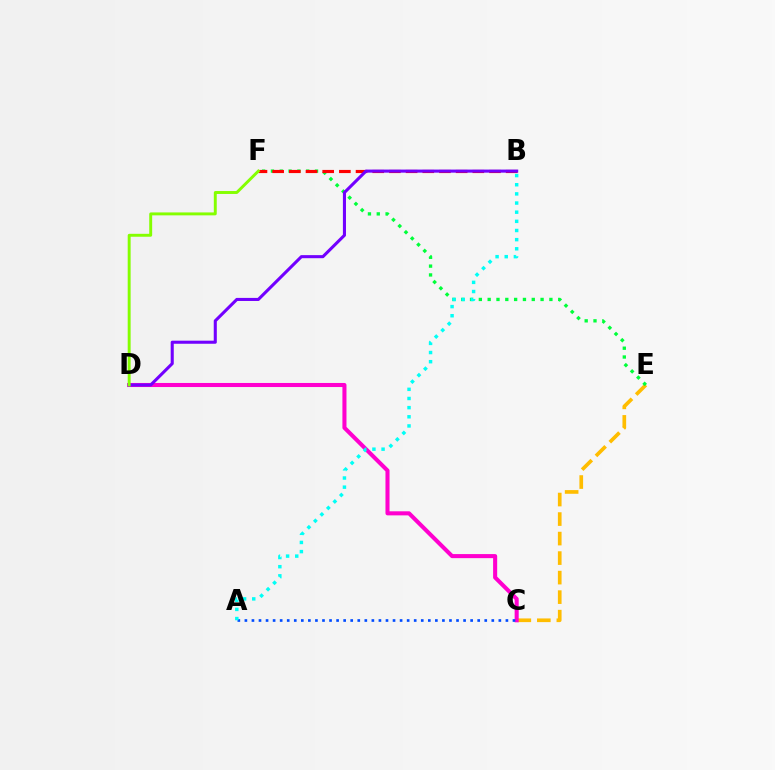{('C', 'E'): [{'color': '#ffbd00', 'line_style': 'dashed', 'thickness': 2.65}], ('C', 'D'): [{'color': '#ff00cf', 'line_style': 'solid', 'thickness': 2.93}], ('A', 'C'): [{'color': '#004bff', 'line_style': 'dotted', 'thickness': 1.92}], ('E', 'F'): [{'color': '#00ff39', 'line_style': 'dotted', 'thickness': 2.4}], ('A', 'B'): [{'color': '#00fff6', 'line_style': 'dotted', 'thickness': 2.49}], ('B', 'F'): [{'color': '#ff0000', 'line_style': 'dashed', 'thickness': 2.27}], ('B', 'D'): [{'color': '#7200ff', 'line_style': 'solid', 'thickness': 2.21}], ('D', 'F'): [{'color': '#84ff00', 'line_style': 'solid', 'thickness': 2.11}]}